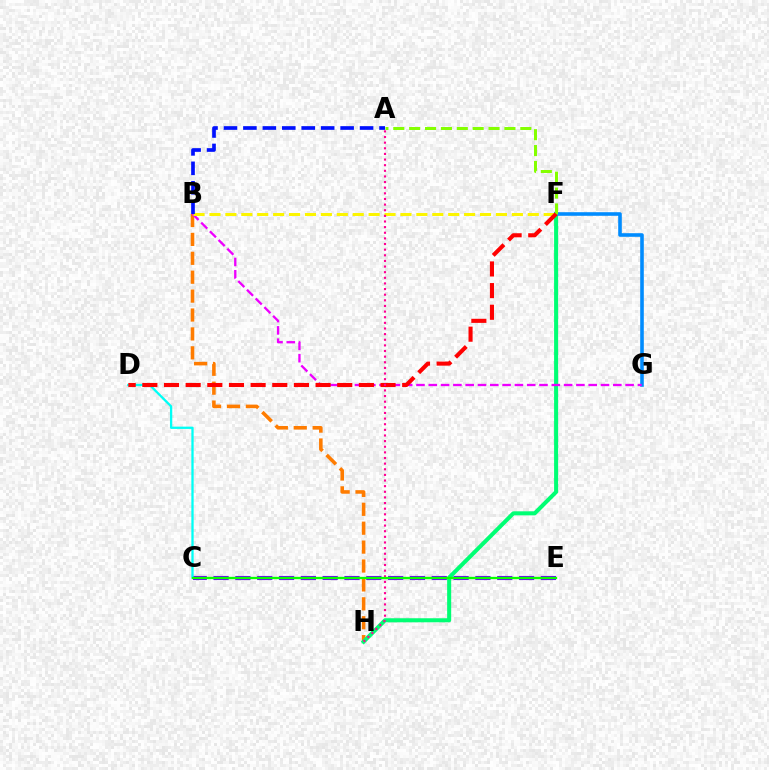{('B', 'H'): [{'color': '#ff7c00', 'line_style': 'dashed', 'thickness': 2.57}], ('F', 'H'): [{'color': '#00ff74', 'line_style': 'solid', 'thickness': 2.91}], ('F', 'G'): [{'color': '#008cff', 'line_style': 'solid', 'thickness': 2.58}], ('B', 'G'): [{'color': '#ee00ff', 'line_style': 'dashed', 'thickness': 1.67}], ('B', 'F'): [{'color': '#fcf500', 'line_style': 'dashed', 'thickness': 2.16}], ('C', 'E'): [{'color': '#7200ff', 'line_style': 'dashed', 'thickness': 2.96}, {'color': '#08ff00', 'line_style': 'solid', 'thickness': 1.66}], ('C', 'D'): [{'color': '#00fff6', 'line_style': 'solid', 'thickness': 1.65}], ('A', 'F'): [{'color': '#84ff00', 'line_style': 'dashed', 'thickness': 2.16}], ('D', 'F'): [{'color': '#ff0000', 'line_style': 'dashed', 'thickness': 2.94}], ('A', 'H'): [{'color': '#ff0094', 'line_style': 'dotted', 'thickness': 1.53}], ('A', 'B'): [{'color': '#0010ff', 'line_style': 'dashed', 'thickness': 2.64}]}